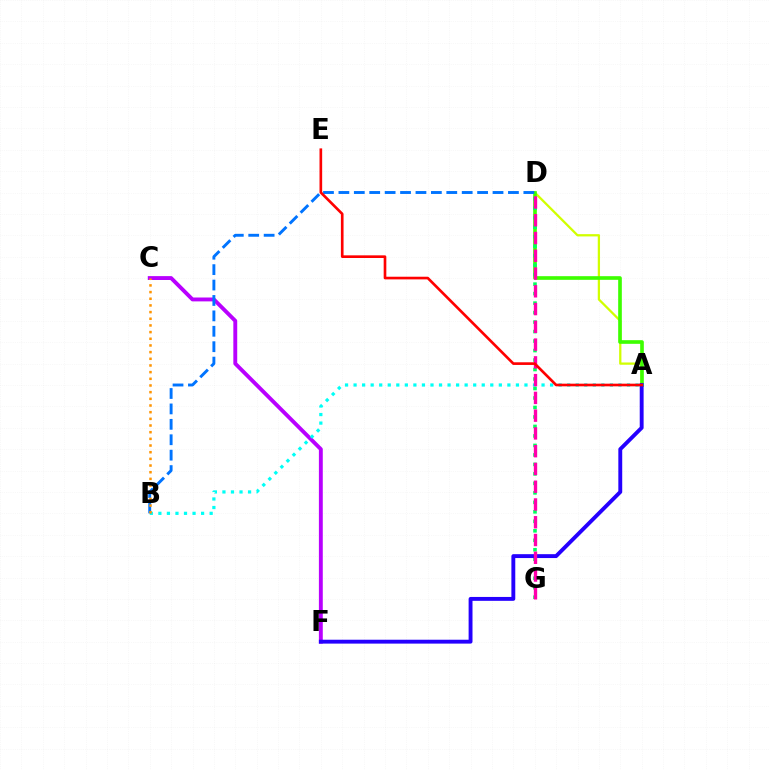{('A', 'D'): [{'color': '#d1ff00', 'line_style': 'solid', 'thickness': 1.64}, {'color': '#3dff00', 'line_style': 'solid', 'thickness': 2.63}], ('D', 'G'): [{'color': '#00ff5c', 'line_style': 'dotted', 'thickness': 2.58}, {'color': '#ff00ac', 'line_style': 'dashed', 'thickness': 2.41}], ('C', 'F'): [{'color': '#b900ff', 'line_style': 'solid', 'thickness': 2.8}], ('A', 'B'): [{'color': '#00fff6', 'line_style': 'dotted', 'thickness': 2.32}], ('A', 'F'): [{'color': '#2500ff', 'line_style': 'solid', 'thickness': 2.8}], ('B', 'D'): [{'color': '#0074ff', 'line_style': 'dashed', 'thickness': 2.09}], ('A', 'E'): [{'color': '#ff0000', 'line_style': 'solid', 'thickness': 1.91}], ('B', 'C'): [{'color': '#ff9400', 'line_style': 'dotted', 'thickness': 1.81}]}